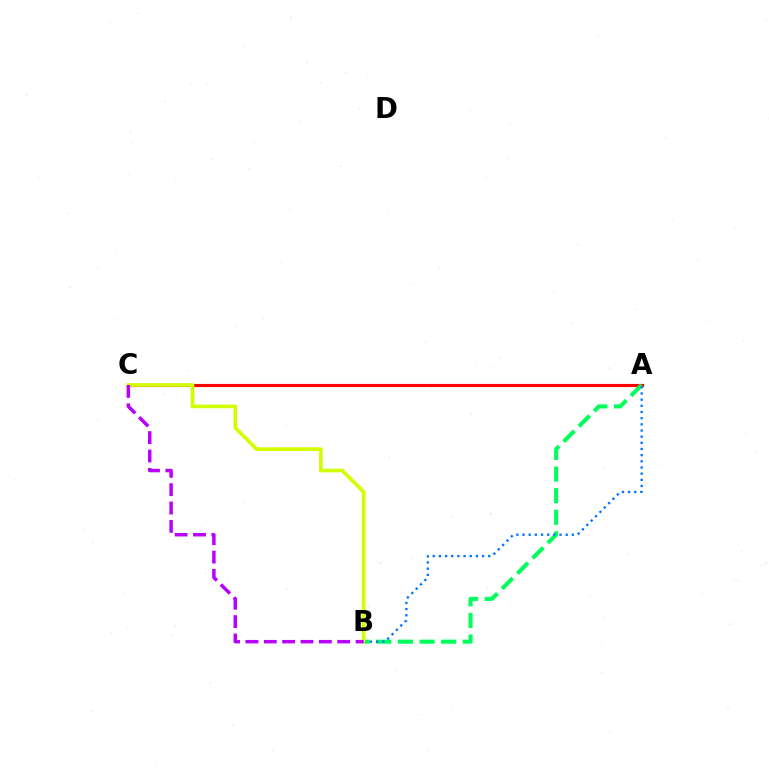{('A', 'C'): [{'color': '#ff0000', 'line_style': 'solid', 'thickness': 2.25}], ('A', 'B'): [{'color': '#00ff5c', 'line_style': 'dashed', 'thickness': 2.93}, {'color': '#0074ff', 'line_style': 'dotted', 'thickness': 1.68}], ('B', 'C'): [{'color': '#d1ff00', 'line_style': 'solid', 'thickness': 2.65}, {'color': '#b900ff', 'line_style': 'dashed', 'thickness': 2.49}]}